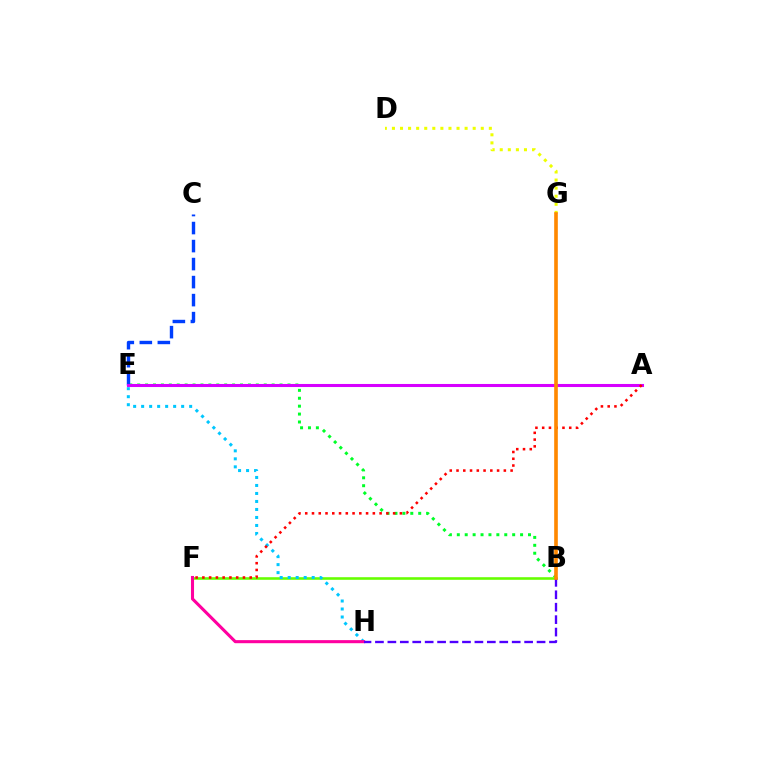{('D', 'G'): [{'color': '#eeff00', 'line_style': 'dotted', 'thickness': 2.19}], ('A', 'E'): [{'color': '#00ffaf', 'line_style': 'dashed', 'thickness': 1.85}, {'color': '#d600ff', 'line_style': 'solid', 'thickness': 2.2}], ('B', 'E'): [{'color': '#00ff27', 'line_style': 'dotted', 'thickness': 2.15}], ('B', 'F'): [{'color': '#66ff00', 'line_style': 'solid', 'thickness': 1.87}], ('E', 'H'): [{'color': '#00c7ff', 'line_style': 'dotted', 'thickness': 2.17}], ('F', 'H'): [{'color': '#ff00a0', 'line_style': 'solid', 'thickness': 2.21}], ('C', 'E'): [{'color': '#003fff', 'line_style': 'dashed', 'thickness': 2.45}], ('B', 'H'): [{'color': '#4f00ff', 'line_style': 'dashed', 'thickness': 1.69}], ('A', 'F'): [{'color': '#ff0000', 'line_style': 'dotted', 'thickness': 1.84}], ('B', 'G'): [{'color': '#ff8800', 'line_style': 'solid', 'thickness': 2.62}]}